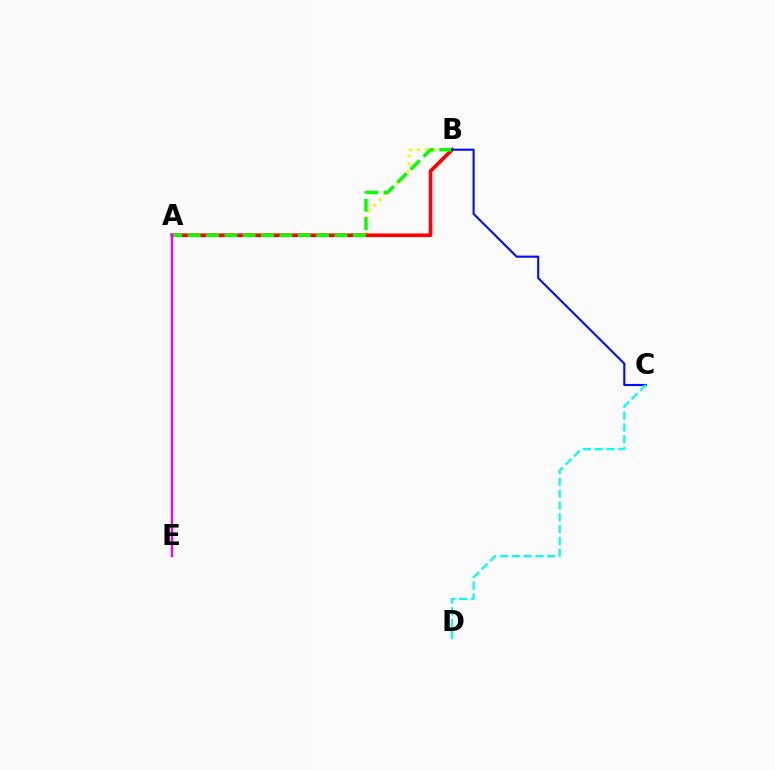{('A', 'B'): [{'color': '#fcf500', 'line_style': 'dotted', 'thickness': 2.16}, {'color': '#ff0000', 'line_style': 'solid', 'thickness': 2.65}, {'color': '#08ff00', 'line_style': 'dashed', 'thickness': 2.49}], ('B', 'C'): [{'color': '#0010ff', 'line_style': 'solid', 'thickness': 1.52}], ('C', 'D'): [{'color': '#00fff6', 'line_style': 'dashed', 'thickness': 1.61}], ('A', 'E'): [{'color': '#ee00ff', 'line_style': 'solid', 'thickness': 1.71}]}